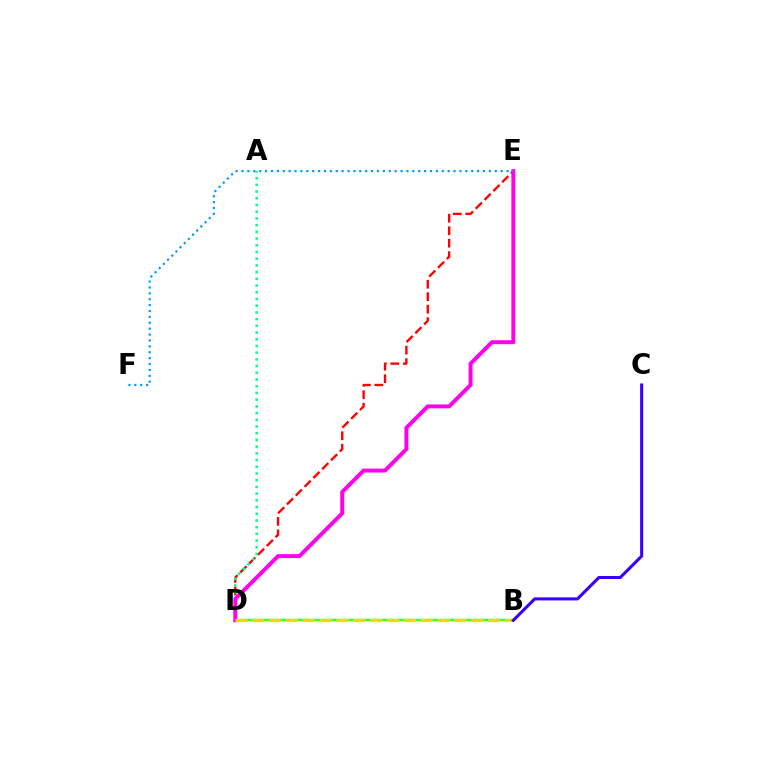{('D', 'E'): [{'color': '#ff0000', 'line_style': 'dashed', 'thickness': 1.69}, {'color': '#ff00ed', 'line_style': 'solid', 'thickness': 2.83}], ('A', 'D'): [{'color': '#00ff86', 'line_style': 'dotted', 'thickness': 1.82}], ('B', 'D'): [{'color': '#4fff00', 'line_style': 'solid', 'thickness': 1.77}, {'color': '#ffd500', 'line_style': 'dashed', 'thickness': 2.29}], ('E', 'F'): [{'color': '#009eff', 'line_style': 'dotted', 'thickness': 1.6}], ('B', 'C'): [{'color': '#3700ff', 'line_style': 'solid', 'thickness': 2.2}]}